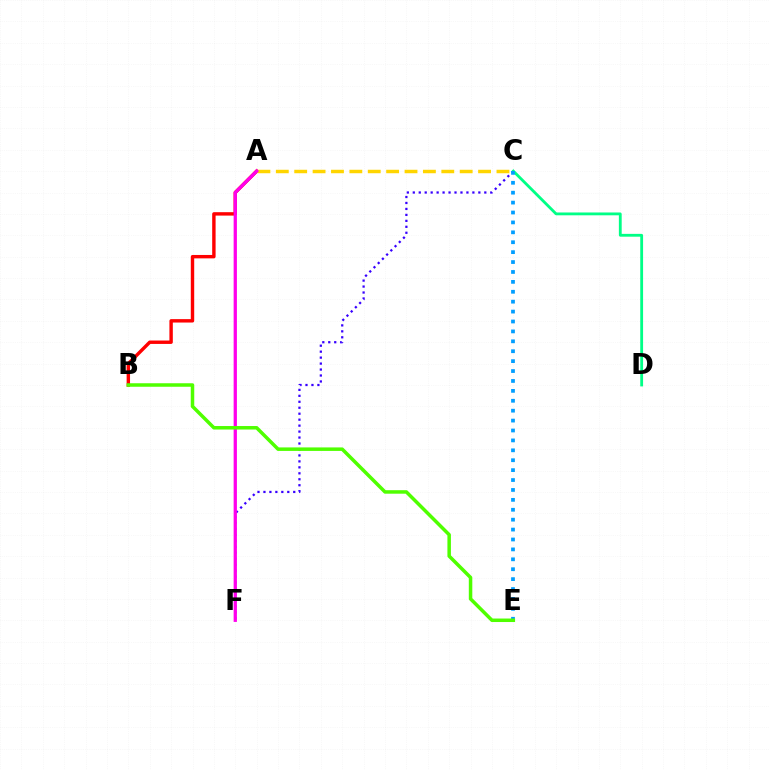{('A', 'B'): [{'color': '#ff0000', 'line_style': 'solid', 'thickness': 2.45}], ('C', 'F'): [{'color': '#3700ff', 'line_style': 'dotted', 'thickness': 1.62}], ('A', 'C'): [{'color': '#ffd500', 'line_style': 'dashed', 'thickness': 2.5}], ('A', 'F'): [{'color': '#ff00ed', 'line_style': 'solid', 'thickness': 2.35}], ('C', 'D'): [{'color': '#00ff86', 'line_style': 'solid', 'thickness': 2.03}], ('C', 'E'): [{'color': '#009eff', 'line_style': 'dotted', 'thickness': 2.69}], ('B', 'E'): [{'color': '#4fff00', 'line_style': 'solid', 'thickness': 2.52}]}